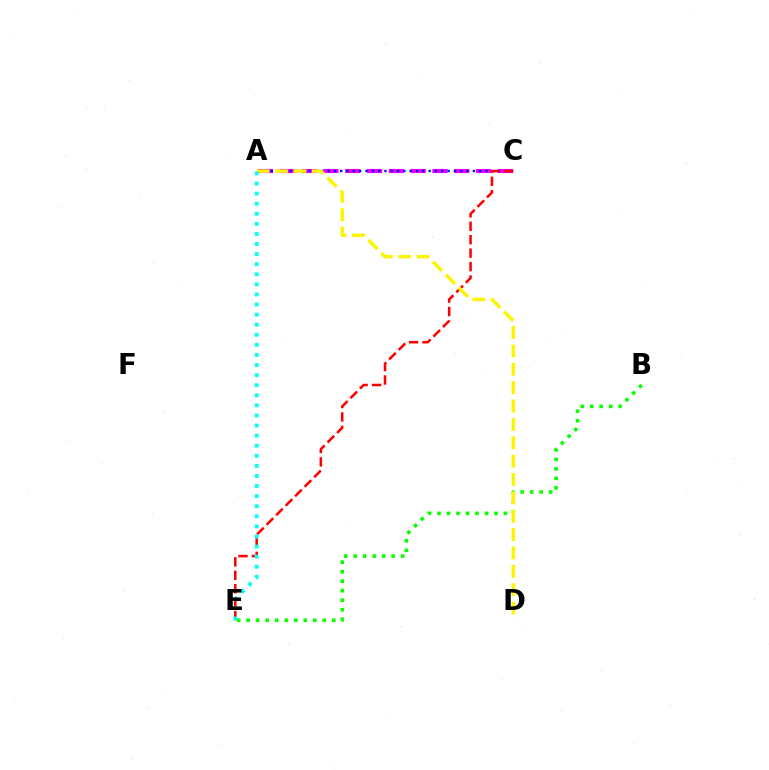{('A', 'C'): [{'color': '#ee00ff', 'line_style': 'dashed', 'thickness': 2.96}, {'color': '#0010ff', 'line_style': 'dotted', 'thickness': 1.72}], ('B', 'E'): [{'color': '#08ff00', 'line_style': 'dotted', 'thickness': 2.58}], ('C', 'E'): [{'color': '#ff0000', 'line_style': 'dashed', 'thickness': 1.83}], ('A', 'D'): [{'color': '#fcf500', 'line_style': 'dashed', 'thickness': 2.5}], ('A', 'E'): [{'color': '#00fff6', 'line_style': 'dotted', 'thickness': 2.74}]}